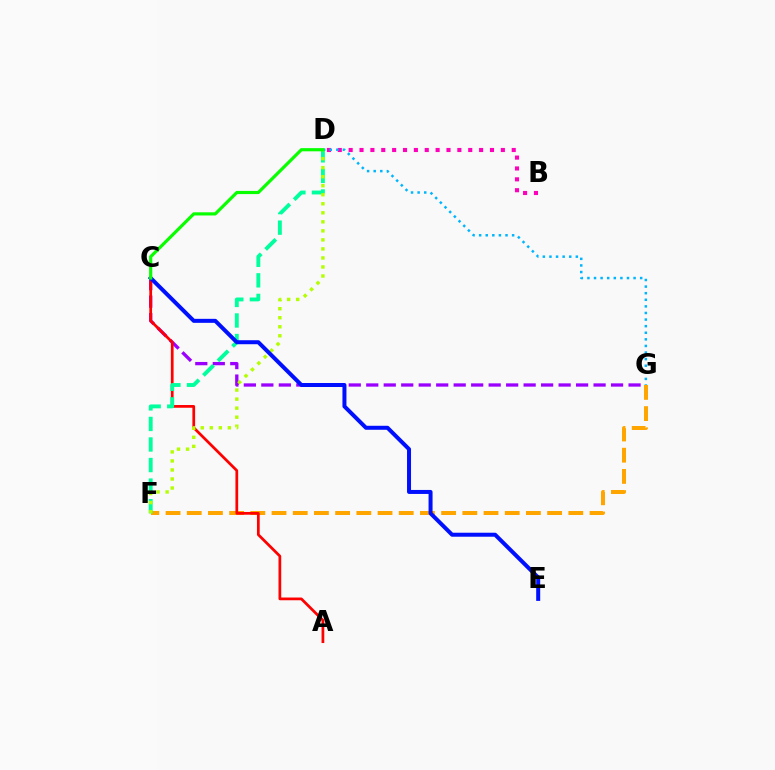{('F', 'G'): [{'color': '#ffa500', 'line_style': 'dashed', 'thickness': 2.88}], ('C', 'G'): [{'color': '#9b00ff', 'line_style': 'dashed', 'thickness': 2.38}], ('B', 'D'): [{'color': '#ff00bd', 'line_style': 'dotted', 'thickness': 2.95}], ('A', 'C'): [{'color': '#ff0000', 'line_style': 'solid', 'thickness': 1.97}], ('D', 'F'): [{'color': '#00ff9d', 'line_style': 'dashed', 'thickness': 2.79}, {'color': '#b3ff00', 'line_style': 'dotted', 'thickness': 2.45}], ('C', 'E'): [{'color': '#0010ff', 'line_style': 'solid', 'thickness': 2.88}], ('D', 'G'): [{'color': '#00b5ff', 'line_style': 'dotted', 'thickness': 1.79}], ('C', 'D'): [{'color': '#08ff00', 'line_style': 'solid', 'thickness': 2.28}]}